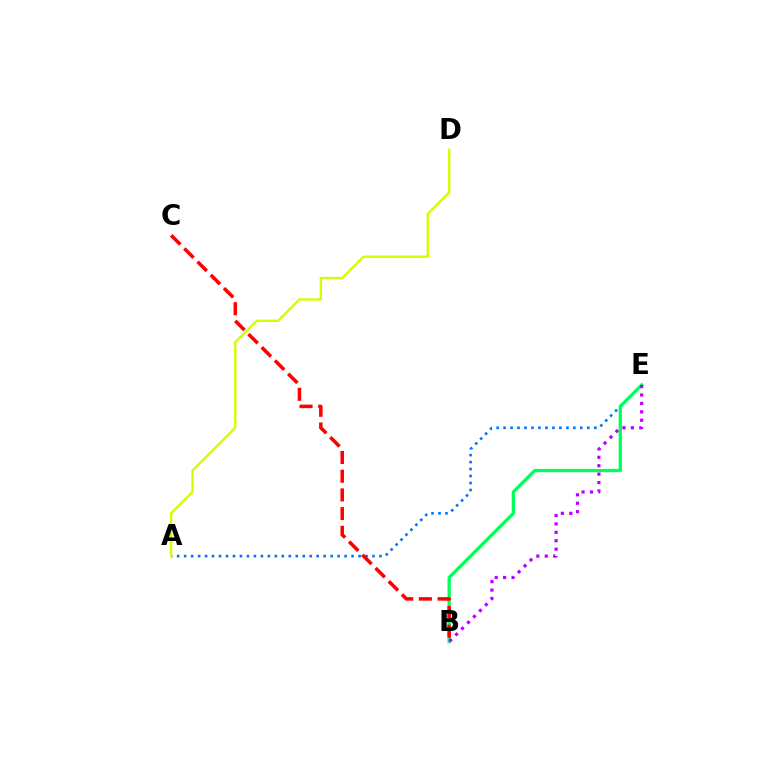{('A', 'E'): [{'color': '#0074ff', 'line_style': 'dotted', 'thickness': 1.9}], ('B', 'E'): [{'color': '#00ff5c', 'line_style': 'solid', 'thickness': 2.37}, {'color': '#b900ff', 'line_style': 'dotted', 'thickness': 2.29}], ('A', 'D'): [{'color': '#d1ff00', 'line_style': 'solid', 'thickness': 1.72}], ('B', 'C'): [{'color': '#ff0000', 'line_style': 'dashed', 'thickness': 2.54}]}